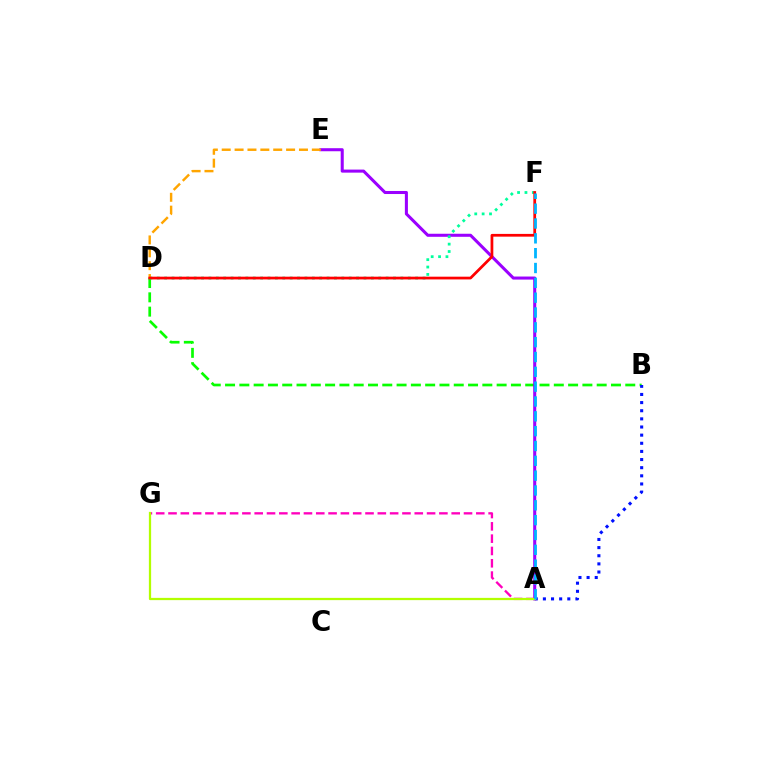{('B', 'D'): [{'color': '#08ff00', 'line_style': 'dashed', 'thickness': 1.94}], ('A', 'B'): [{'color': '#0010ff', 'line_style': 'dotted', 'thickness': 2.21}], ('A', 'G'): [{'color': '#ff00bd', 'line_style': 'dashed', 'thickness': 1.67}, {'color': '#b3ff00', 'line_style': 'solid', 'thickness': 1.62}], ('A', 'E'): [{'color': '#9b00ff', 'line_style': 'solid', 'thickness': 2.19}], ('D', 'F'): [{'color': '#00ff9d', 'line_style': 'dotted', 'thickness': 2.01}, {'color': '#ff0000', 'line_style': 'solid', 'thickness': 1.98}], ('D', 'E'): [{'color': '#ffa500', 'line_style': 'dashed', 'thickness': 1.75}], ('A', 'F'): [{'color': '#00b5ff', 'line_style': 'dashed', 'thickness': 2.01}]}